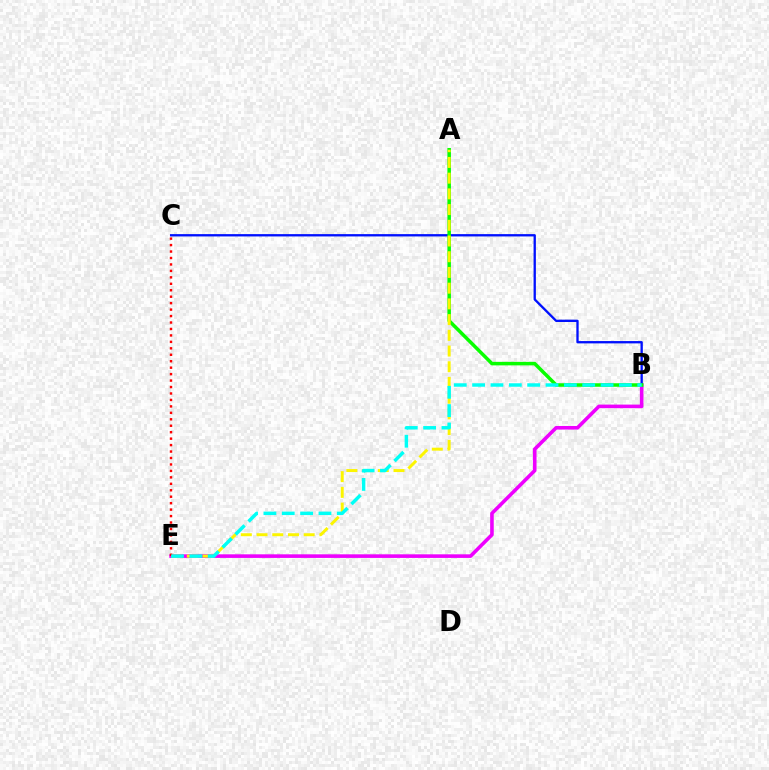{('B', 'E'): [{'color': '#ee00ff', 'line_style': 'solid', 'thickness': 2.59}, {'color': '#00fff6', 'line_style': 'dashed', 'thickness': 2.49}], ('B', 'C'): [{'color': '#0010ff', 'line_style': 'solid', 'thickness': 1.67}], ('A', 'B'): [{'color': '#08ff00', 'line_style': 'solid', 'thickness': 2.53}], ('A', 'E'): [{'color': '#fcf500', 'line_style': 'dashed', 'thickness': 2.14}], ('C', 'E'): [{'color': '#ff0000', 'line_style': 'dotted', 'thickness': 1.75}]}